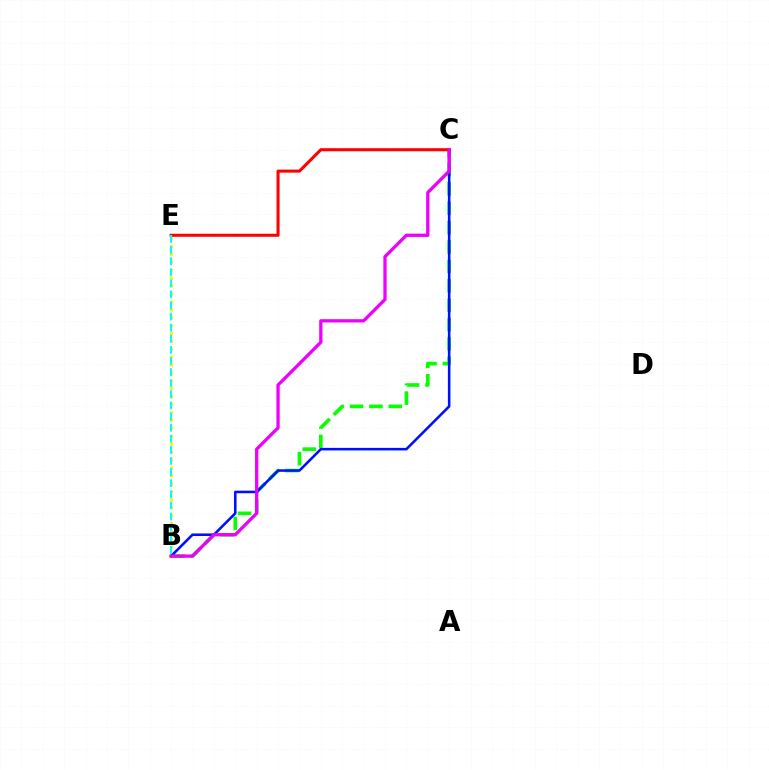{('B', 'E'): [{'color': '#fcf500', 'line_style': 'dotted', 'thickness': 2.15}, {'color': '#00fff6', 'line_style': 'dashed', 'thickness': 1.51}], ('B', 'C'): [{'color': '#08ff00', 'line_style': 'dashed', 'thickness': 2.63}, {'color': '#0010ff', 'line_style': 'solid', 'thickness': 1.85}, {'color': '#ee00ff', 'line_style': 'solid', 'thickness': 2.36}], ('C', 'E'): [{'color': '#ff0000', 'line_style': 'solid', 'thickness': 2.2}]}